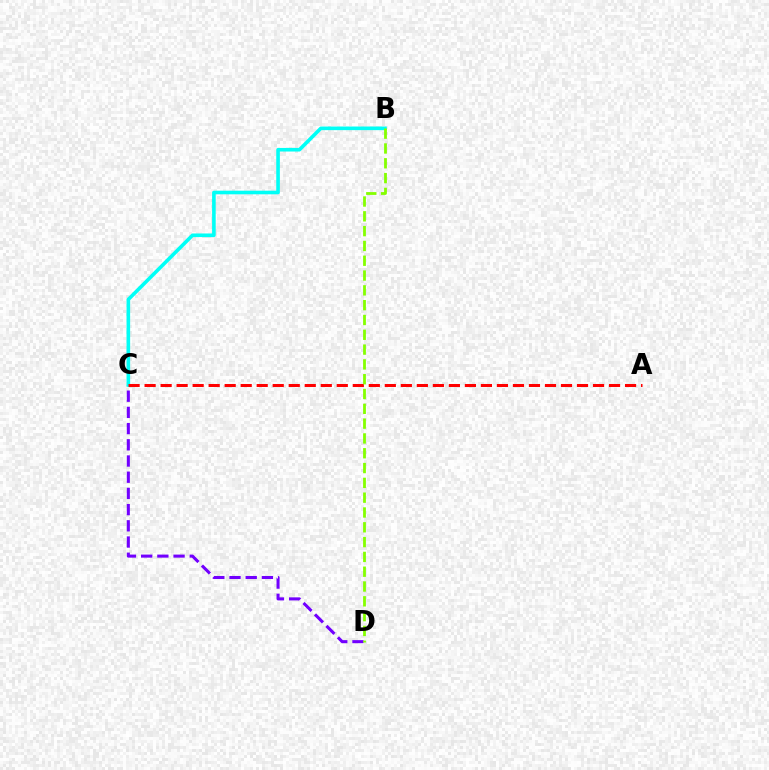{('C', 'D'): [{'color': '#7200ff', 'line_style': 'dashed', 'thickness': 2.2}], ('B', 'C'): [{'color': '#00fff6', 'line_style': 'solid', 'thickness': 2.6}], ('A', 'C'): [{'color': '#ff0000', 'line_style': 'dashed', 'thickness': 2.18}], ('B', 'D'): [{'color': '#84ff00', 'line_style': 'dashed', 'thickness': 2.01}]}